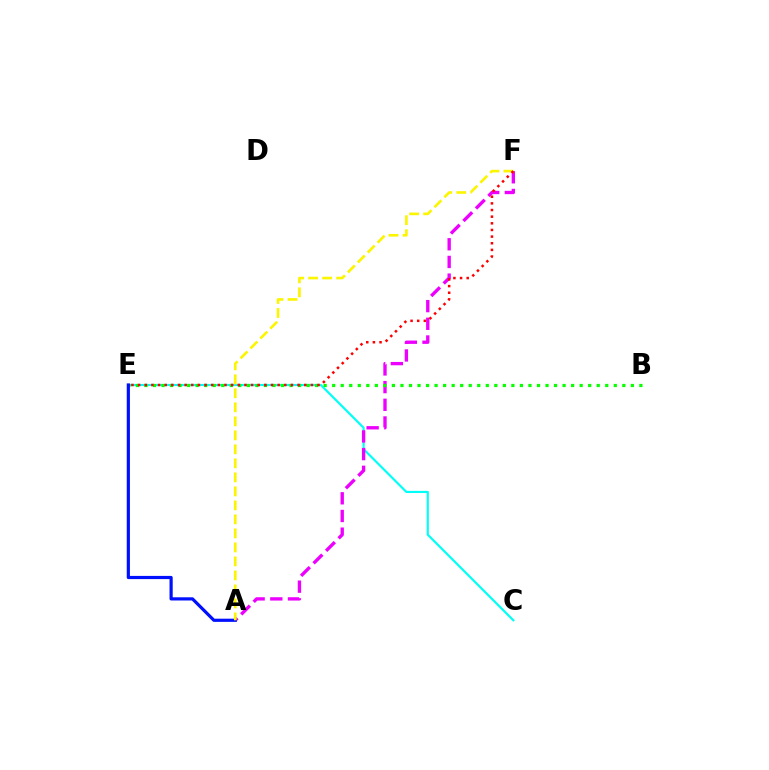{('C', 'E'): [{'color': '#00fff6', 'line_style': 'solid', 'thickness': 1.56}], ('A', 'F'): [{'color': '#ee00ff', 'line_style': 'dashed', 'thickness': 2.4}, {'color': '#fcf500', 'line_style': 'dashed', 'thickness': 1.9}], ('B', 'E'): [{'color': '#08ff00', 'line_style': 'dotted', 'thickness': 2.32}], ('A', 'E'): [{'color': '#0010ff', 'line_style': 'solid', 'thickness': 2.29}], ('E', 'F'): [{'color': '#ff0000', 'line_style': 'dotted', 'thickness': 1.81}]}